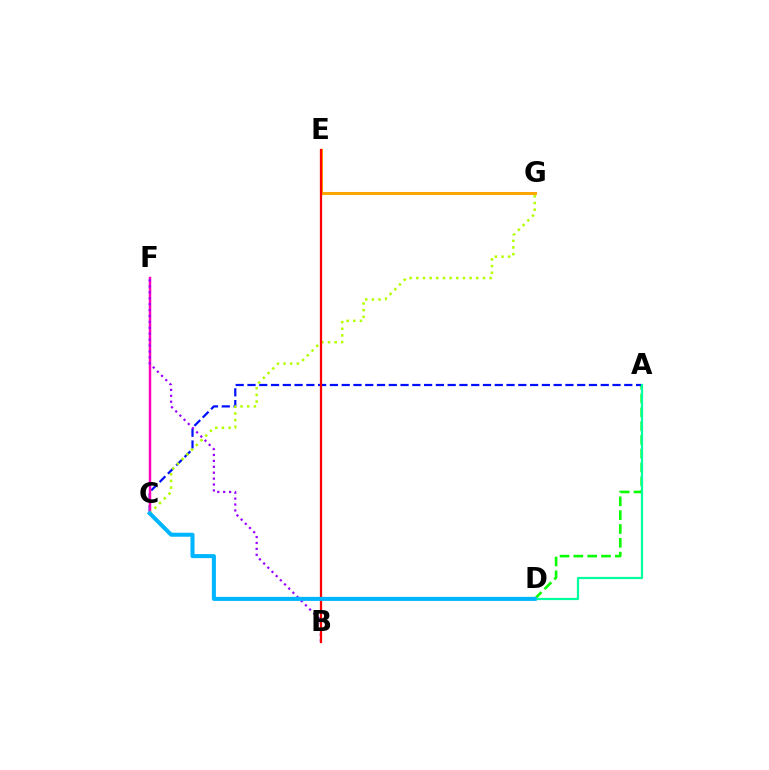{('A', 'D'): [{'color': '#08ff00', 'line_style': 'dashed', 'thickness': 1.88}, {'color': '#00ff9d', 'line_style': 'solid', 'thickness': 1.58}], ('A', 'C'): [{'color': '#0010ff', 'line_style': 'dashed', 'thickness': 1.6}], ('C', 'F'): [{'color': '#ff00bd', 'line_style': 'solid', 'thickness': 1.78}], ('B', 'F'): [{'color': '#9b00ff', 'line_style': 'dotted', 'thickness': 1.61}], ('E', 'G'): [{'color': '#ffa500', 'line_style': 'solid', 'thickness': 2.19}], ('C', 'G'): [{'color': '#b3ff00', 'line_style': 'dotted', 'thickness': 1.81}], ('B', 'E'): [{'color': '#ff0000', 'line_style': 'solid', 'thickness': 1.63}], ('C', 'D'): [{'color': '#00b5ff', 'line_style': 'solid', 'thickness': 2.9}]}